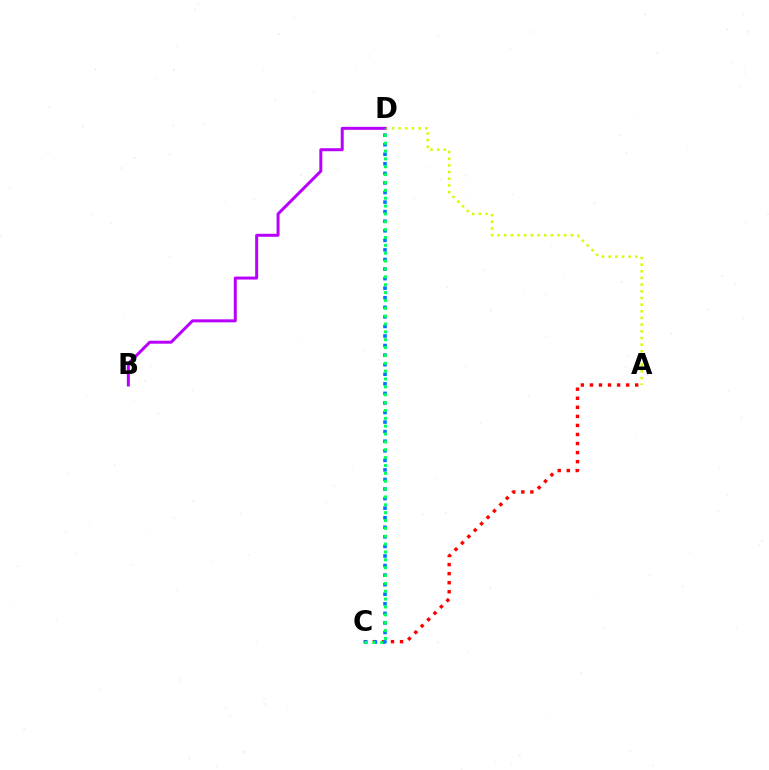{('A', 'D'): [{'color': '#d1ff00', 'line_style': 'dotted', 'thickness': 1.81}], ('A', 'C'): [{'color': '#ff0000', 'line_style': 'dotted', 'thickness': 2.46}], ('C', 'D'): [{'color': '#0074ff', 'line_style': 'dotted', 'thickness': 2.6}, {'color': '#00ff5c', 'line_style': 'dotted', 'thickness': 2.14}], ('B', 'D'): [{'color': '#b900ff', 'line_style': 'solid', 'thickness': 2.15}]}